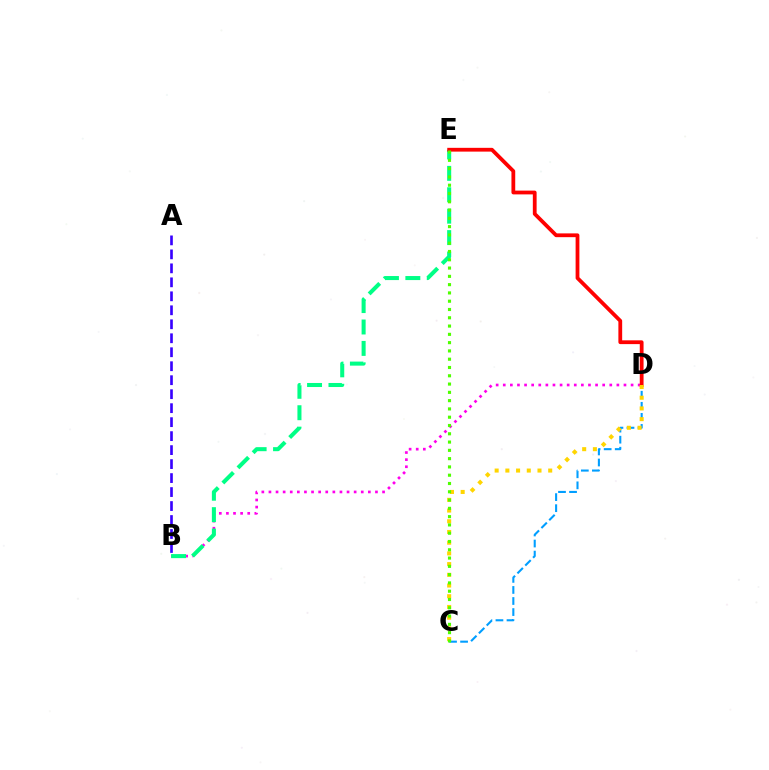{('B', 'D'): [{'color': '#ff00ed', 'line_style': 'dotted', 'thickness': 1.93}], ('B', 'E'): [{'color': '#00ff86', 'line_style': 'dashed', 'thickness': 2.91}], ('C', 'D'): [{'color': '#009eff', 'line_style': 'dashed', 'thickness': 1.5}, {'color': '#ffd500', 'line_style': 'dotted', 'thickness': 2.91}], ('D', 'E'): [{'color': '#ff0000', 'line_style': 'solid', 'thickness': 2.72}], ('A', 'B'): [{'color': '#3700ff', 'line_style': 'dashed', 'thickness': 1.9}], ('C', 'E'): [{'color': '#4fff00', 'line_style': 'dotted', 'thickness': 2.25}]}